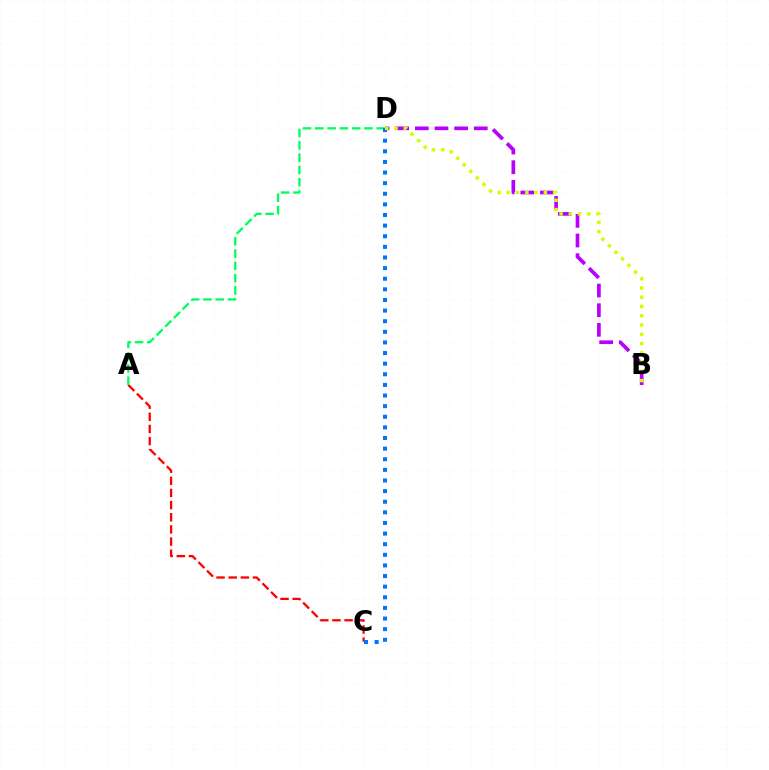{('A', 'C'): [{'color': '#ff0000', 'line_style': 'dashed', 'thickness': 1.65}], ('A', 'D'): [{'color': '#00ff5c', 'line_style': 'dashed', 'thickness': 1.67}], ('B', 'D'): [{'color': '#b900ff', 'line_style': 'dashed', 'thickness': 2.67}, {'color': '#d1ff00', 'line_style': 'dotted', 'thickness': 2.52}], ('C', 'D'): [{'color': '#0074ff', 'line_style': 'dotted', 'thickness': 2.89}]}